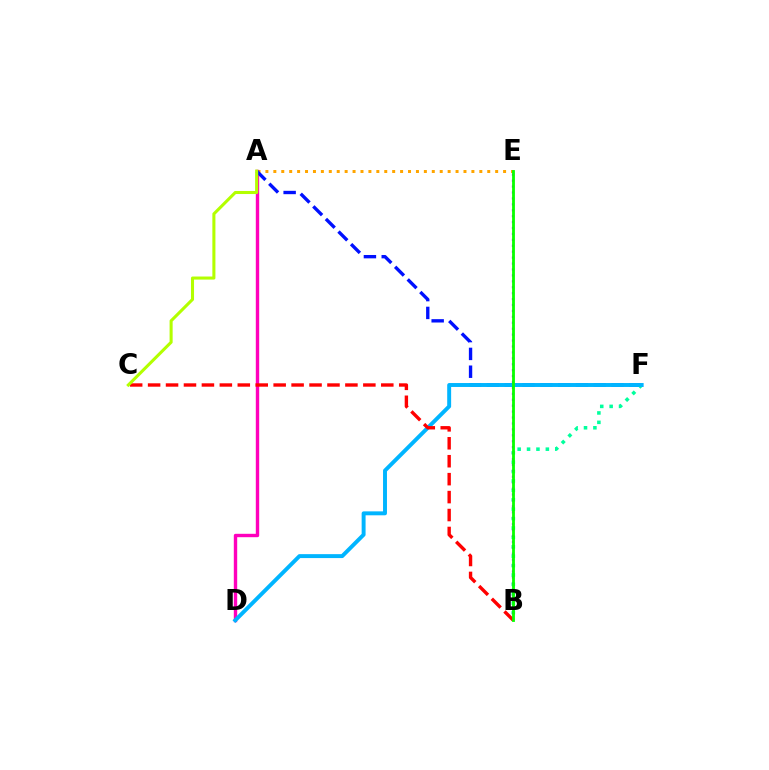{('A', 'E'): [{'color': '#ffa500', 'line_style': 'dotted', 'thickness': 2.15}], ('A', 'D'): [{'color': '#ff00bd', 'line_style': 'solid', 'thickness': 2.44}], ('A', 'F'): [{'color': '#0010ff', 'line_style': 'dashed', 'thickness': 2.42}], ('B', 'F'): [{'color': '#00ff9d', 'line_style': 'dotted', 'thickness': 2.55}], ('B', 'E'): [{'color': '#9b00ff', 'line_style': 'dotted', 'thickness': 1.61}, {'color': '#08ff00', 'line_style': 'solid', 'thickness': 2.02}], ('D', 'F'): [{'color': '#00b5ff', 'line_style': 'solid', 'thickness': 2.83}], ('B', 'C'): [{'color': '#ff0000', 'line_style': 'dashed', 'thickness': 2.44}], ('A', 'C'): [{'color': '#b3ff00', 'line_style': 'solid', 'thickness': 2.2}]}